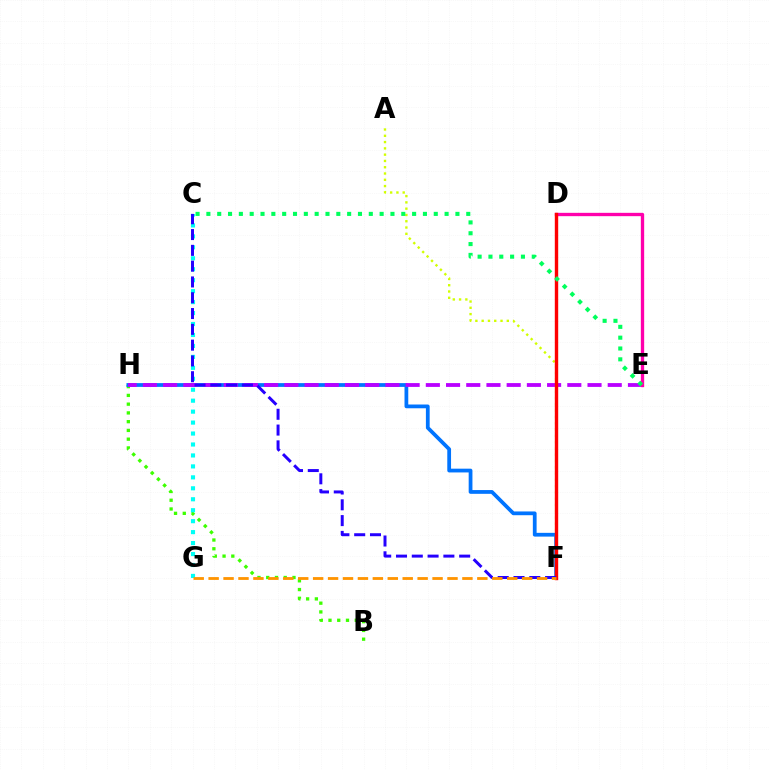{('B', 'H'): [{'color': '#3dff00', 'line_style': 'dotted', 'thickness': 2.38}], ('F', 'H'): [{'color': '#0074ff', 'line_style': 'solid', 'thickness': 2.71}], ('E', 'H'): [{'color': '#b900ff', 'line_style': 'dashed', 'thickness': 2.75}], ('A', 'F'): [{'color': '#d1ff00', 'line_style': 'dotted', 'thickness': 1.71}], ('C', 'G'): [{'color': '#00fff6', 'line_style': 'dotted', 'thickness': 2.98}], ('D', 'E'): [{'color': '#ff00ac', 'line_style': 'solid', 'thickness': 2.4}], ('D', 'F'): [{'color': '#ff0000', 'line_style': 'solid', 'thickness': 2.44}], ('C', 'F'): [{'color': '#2500ff', 'line_style': 'dashed', 'thickness': 2.15}], ('F', 'G'): [{'color': '#ff9400', 'line_style': 'dashed', 'thickness': 2.03}], ('C', 'E'): [{'color': '#00ff5c', 'line_style': 'dotted', 'thickness': 2.94}]}